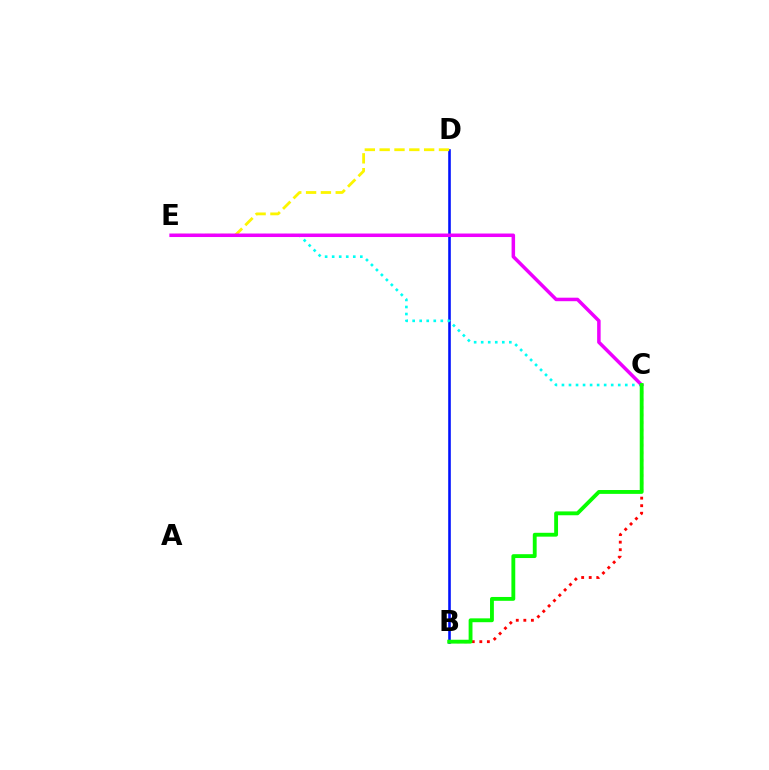{('B', 'D'): [{'color': '#0010ff', 'line_style': 'solid', 'thickness': 1.87}], ('C', 'E'): [{'color': '#00fff6', 'line_style': 'dotted', 'thickness': 1.91}, {'color': '#ee00ff', 'line_style': 'solid', 'thickness': 2.52}], ('B', 'C'): [{'color': '#ff0000', 'line_style': 'dotted', 'thickness': 2.05}, {'color': '#08ff00', 'line_style': 'solid', 'thickness': 2.77}], ('D', 'E'): [{'color': '#fcf500', 'line_style': 'dashed', 'thickness': 2.01}]}